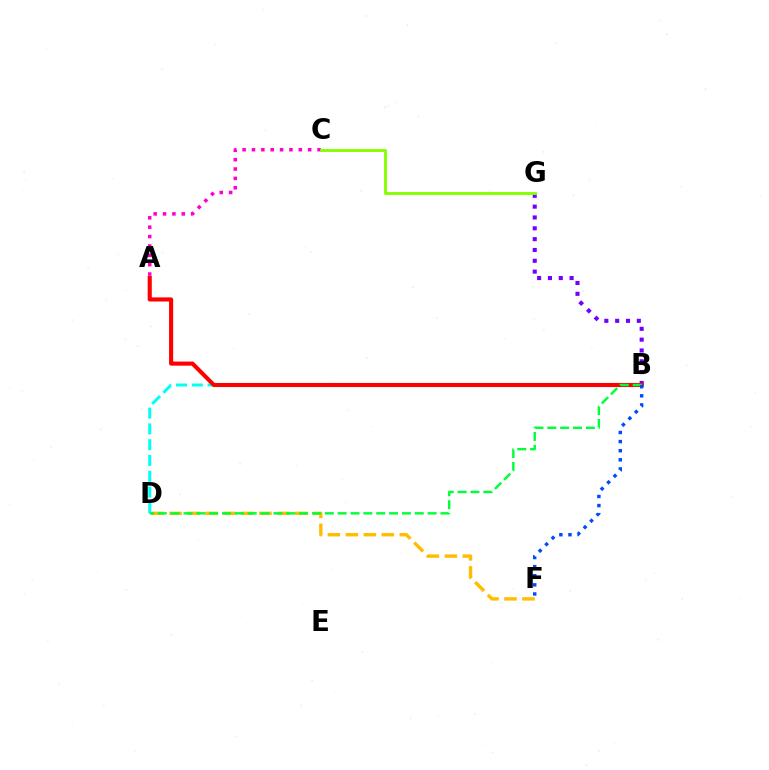{('D', 'F'): [{'color': '#ffbd00', 'line_style': 'dashed', 'thickness': 2.44}], ('A', 'C'): [{'color': '#ff00cf', 'line_style': 'dotted', 'thickness': 2.55}], ('B', 'G'): [{'color': '#7200ff', 'line_style': 'dotted', 'thickness': 2.94}], ('C', 'G'): [{'color': '#84ff00', 'line_style': 'solid', 'thickness': 2.07}], ('B', 'D'): [{'color': '#00fff6', 'line_style': 'dashed', 'thickness': 2.14}, {'color': '#00ff39', 'line_style': 'dashed', 'thickness': 1.75}], ('A', 'B'): [{'color': '#ff0000', 'line_style': 'solid', 'thickness': 2.96}], ('B', 'F'): [{'color': '#004bff', 'line_style': 'dotted', 'thickness': 2.47}]}